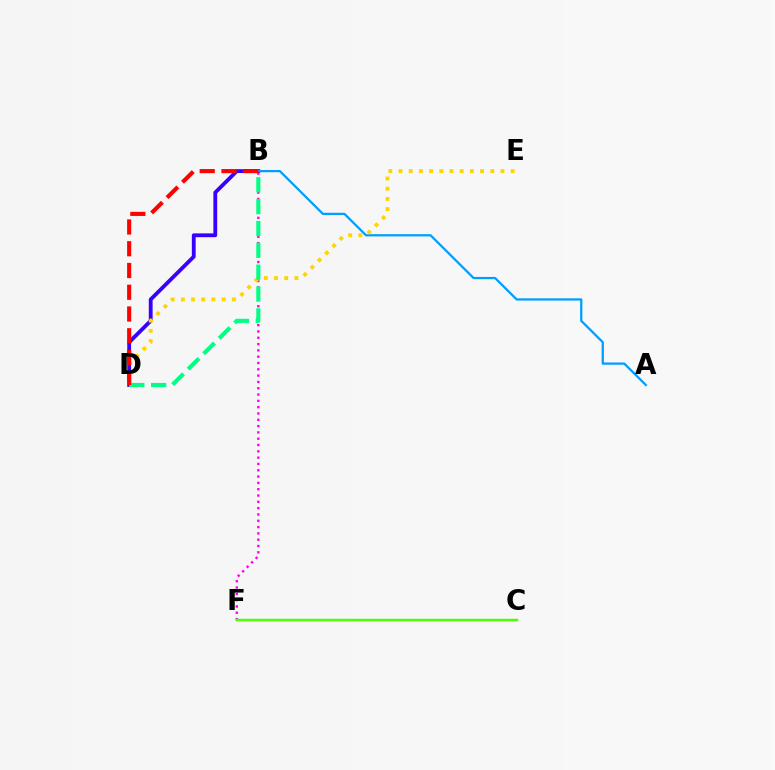{('B', 'D'): [{'color': '#3700ff', 'line_style': 'solid', 'thickness': 2.75}, {'color': '#00ff86', 'line_style': 'dashed', 'thickness': 2.97}, {'color': '#ff0000', 'line_style': 'dashed', 'thickness': 2.96}], ('A', 'B'): [{'color': '#009eff', 'line_style': 'solid', 'thickness': 1.62}], ('B', 'F'): [{'color': '#ff00ed', 'line_style': 'dotted', 'thickness': 1.71}], ('D', 'E'): [{'color': '#ffd500', 'line_style': 'dotted', 'thickness': 2.77}], ('C', 'F'): [{'color': '#4fff00', 'line_style': 'solid', 'thickness': 1.76}]}